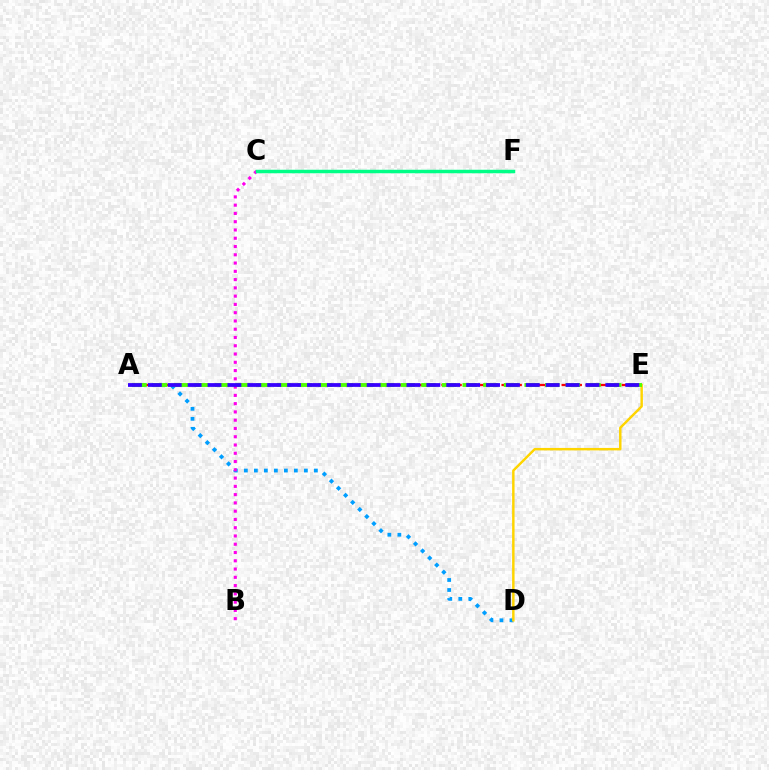{('A', 'D'): [{'color': '#009eff', 'line_style': 'dotted', 'thickness': 2.72}], ('A', 'E'): [{'color': '#ff0000', 'line_style': 'dashed', 'thickness': 1.63}, {'color': '#4fff00', 'line_style': 'dashed', 'thickness': 2.8}, {'color': '#3700ff', 'line_style': 'dashed', 'thickness': 2.7}], ('D', 'E'): [{'color': '#ffd500', 'line_style': 'solid', 'thickness': 1.77}], ('B', 'C'): [{'color': '#ff00ed', 'line_style': 'dotted', 'thickness': 2.25}], ('C', 'F'): [{'color': '#00ff86', 'line_style': 'solid', 'thickness': 2.51}]}